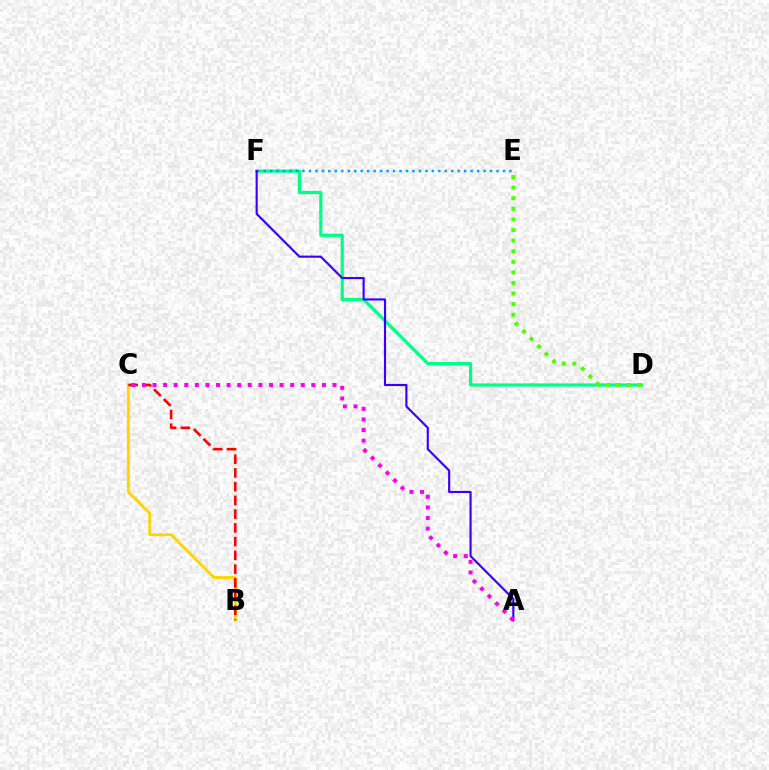{('D', 'F'): [{'color': '#00ff86', 'line_style': 'solid', 'thickness': 2.3}], ('B', 'C'): [{'color': '#ffd500', 'line_style': 'solid', 'thickness': 2.07}, {'color': '#ff0000', 'line_style': 'dashed', 'thickness': 1.87}], ('E', 'F'): [{'color': '#009eff', 'line_style': 'dotted', 'thickness': 1.76}], ('A', 'F'): [{'color': '#3700ff', 'line_style': 'solid', 'thickness': 1.54}], ('D', 'E'): [{'color': '#4fff00', 'line_style': 'dotted', 'thickness': 2.88}], ('A', 'C'): [{'color': '#ff00ed', 'line_style': 'dotted', 'thickness': 2.88}]}